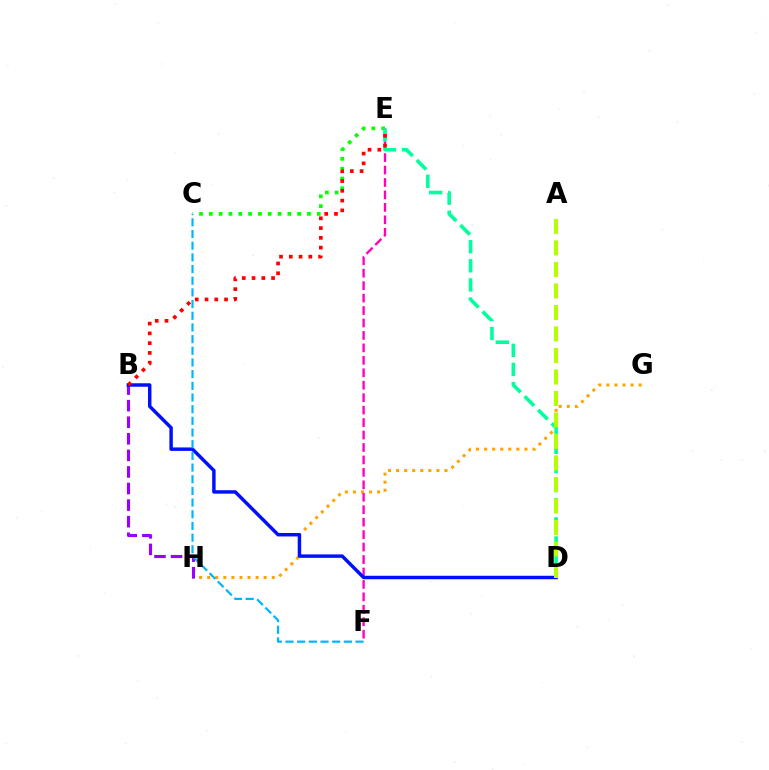{('G', 'H'): [{'color': '#ffa500', 'line_style': 'dotted', 'thickness': 2.19}], ('B', 'H'): [{'color': '#9b00ff', 'line_style': 'dashed', 'thickness': 2.25}], ('C', 'E'): [{'color': '#08ff00', 'line_style': 'dotted', 'thickness': 2.67}], ('E', 'F'): [{'color': '#ff00bd', 'line_style': 'dashed', 'thickness': 1.69}], ('B', 'D'): [{'color': '#0010ff', 'line_style': 'solid', 'thickness': 2.49}], ('D', 'E'): [{'color': '#00ff9d', 'line_style': 'dashed', 'thickness': 2.6}], ('B', 'E'): [{'color': '#ff0000', 'line_style': 'dotted', 'thickness': 2.66}], ('A', 'D'): [{'color': '#b3ff00', 'line_style': 'dashed', 'thickness': 2.92}], ('C', 'F'): [{'color': '#00b5ff', 'line_style': 'dashed', 'thickness': 1.59}]}